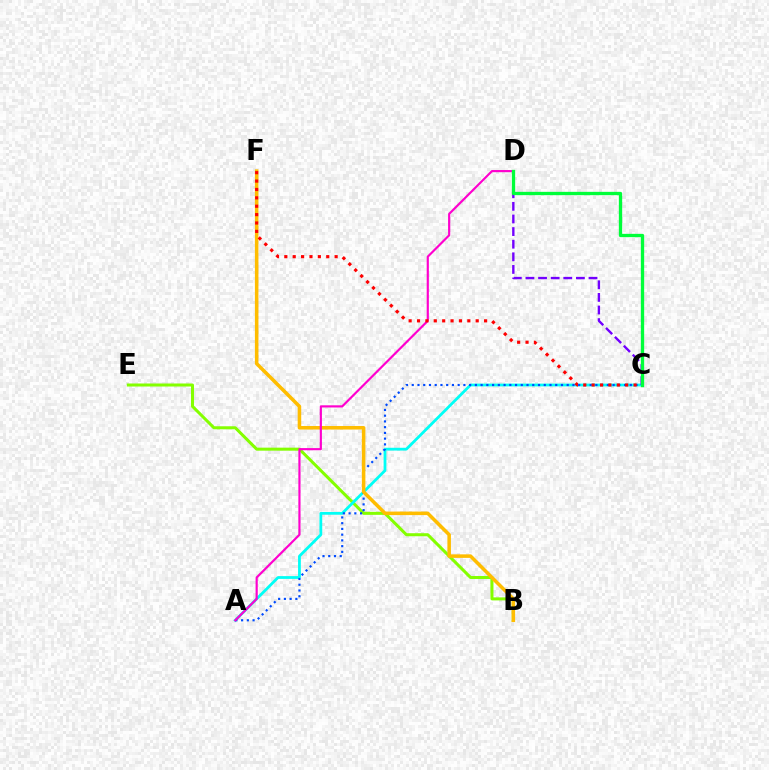{('B', 'E'): [{'color': '#84ff00', 'line_style': 'solid', 'thickness': 2.18}], ('A', 'C'): [{'color': '#00fff6', 'line_style': 'solid', 'thickness': 2.0}, {'color': '#004bff', 'line_style': 'dotted', 'thickness': 1.56}], ('B', 'F'): [{'color': '#ffbd00', 'line_style': 'solid', 'thickness': 2.54}], ('C', 'D'): [{'color': '#7200ff', 'line_style': 'dashed', 'thickness': 1.71}, {'color': '#00ff39', 'line_style': 'solid', 'thickness': 2.38}], ('A', 'D'): [{'color': '#ff00cf', 'line_style': 'solid', 'thickness': 1.56}], ('C', 'F'): [{'color': '#ff0000', 'line_style': 'dotted', 'thickness': 2.28}]}